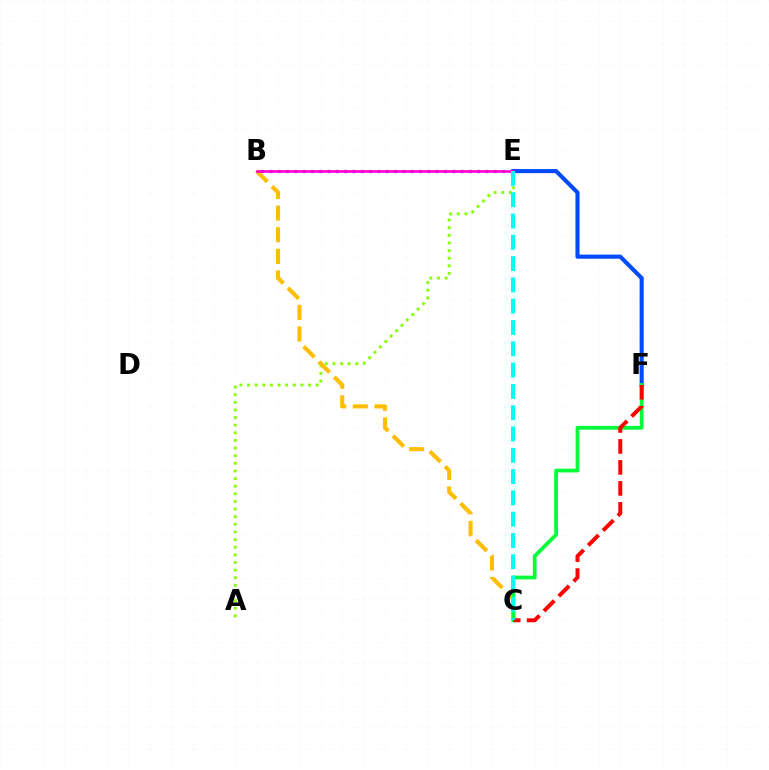{('A', 'E'): [{'color': '#84ff00', 'line_style': 'dotted', 'thickness': 2.07}], ('B', 'E'): [{'color': '#7200ff', 'line_style': 'dotted', 'thickness': 2.26}, {'color': '#ff00cf', 'line_style': 'solid', 'thickness': 1.9}], ('B', 'C'): [{'color': '#ffbd00', 'line_style': 'dashed', 'thickness': 2.94}], ('E', 'F'): [{'color': '#004bff', 'line_style': 'solid', 'thickness': 2.95}], ('C', 'F'): [{'color': '#00ff39', 'line_style': 'solid', 'thickness': 2.7}, {'color': '#ff0000', 'line_style': 'dashed', 'thickness': 2.85}], ('C', 'E'): [{'color': '#00fff6', 'line_style': 'dashed', 'thickness': 2.89}]}